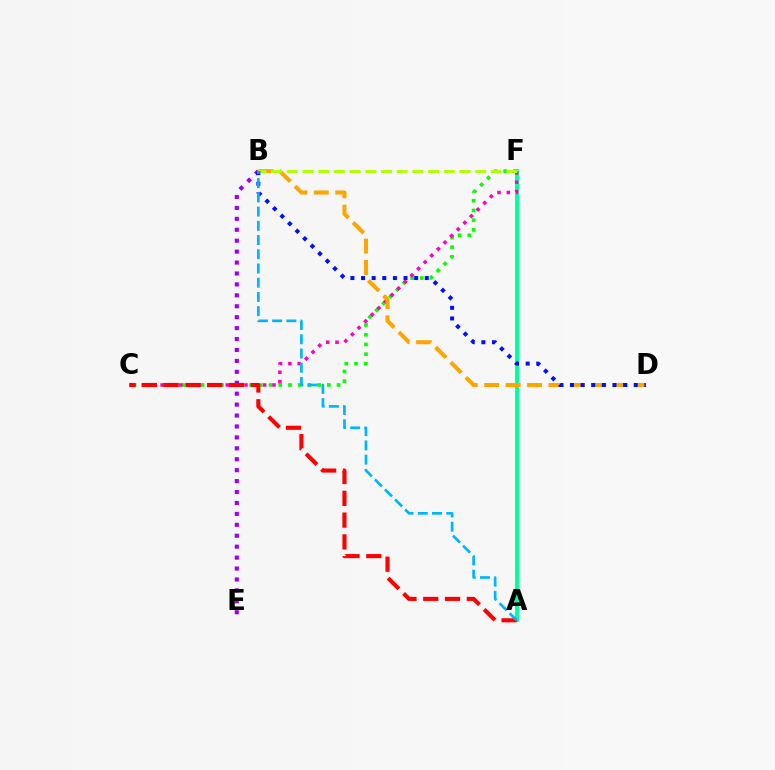{('B', 'E'): [{'color': '#9b00ff', 'line_style': 'dotted', 'thickness': 2.97}], ('C', 'F'): [{'color': '#08ff00', 'line_style': 'dotted', 'thickness': 2.64}, {'color': '#ff00bd', 'line_style': 'dotted', 'thickness': 2.53}], ('A', 'F'): [{'color': '#00ff9d', 'line_style': 'solid', 'thickness': 2.84}], ('A', 'C'): [{'color': '#ff0000', 'line_style': 'dashed', 'thickness': 2.96}], ('B', 'D'): [{'color': '#ffa500', 'line_style': 'dashed', 'thickness': 2.91}, {'color': '#0010ff', 'line_style': 'dotted', 'thickness': 2.89}], ('B', 'F'): [{'color': '#b3ff00', 'line_style': 'dashed', 'thickness': 2.13}], ('A', 'B'): [{'color': '#00b5ff', 'line_style': 'dashed', 'thickness': 1.93}]}